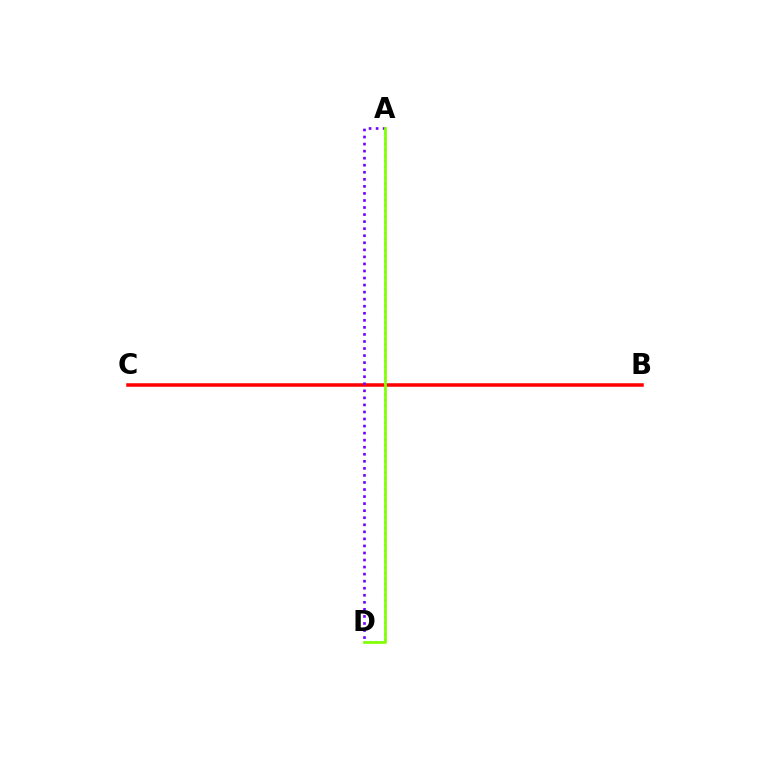{('B', 'C'): [{'color': '#ff0000', 'line_style': 'solid', 'thickness': 2.53}], ('A', 'D'): [{'color': '#00fff6', 'line_style': 'dotted', 'thickness': 1.51}, {'color': '#7200ff', 'line_style': 'dotted', 'thickness': 1.92}, {'color': '#84ff00', 'line_style': 'solid', 'thickness': 1.96}]}